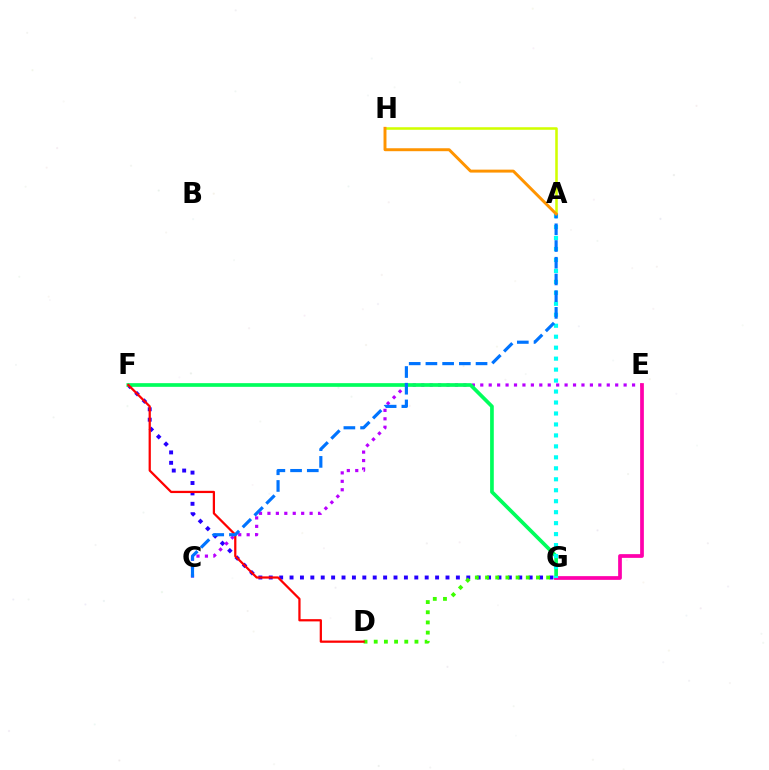{('F', 'G'): [{'color': '#2500ff', 'line_style': 'dotted', 'thickness': 2.82}, {'color': '#00ff5c', 'line_style': 'solid', 'thickness': 2.65}], ('C', 'E'): [{'color': '#b900ff', 'line_style': 'dotted', 'thickness': 2.29}], ('A', 'H'): [{'color': '#d1ff00', 'line_style': 'solid', 'thickness': 1.84}, {'color': '#ff9400', 'line_style': 'solid', 'thickness': 2.12}], ('D', 'G'): [{'color': '#3dff00', 'line_style': 'dotted', 'thickness': 2.77}], ('E', 'G'): [{'color': '#ff00ac', 'line_style': 'solid', 'thickness': 2.68}], ('A', 'G'): [{'color': '#00fff6', 'line_style': 'dotted', 'thickness': 2.98}], ('D', 'F'): [{'color': '#ff0000', 'line_style': 'solid', 'thickness': 1.62}], ('A', 'C'): [{'color': '#0074ff', 'line_style': 'dashed', 'thickness': 2.27}]}